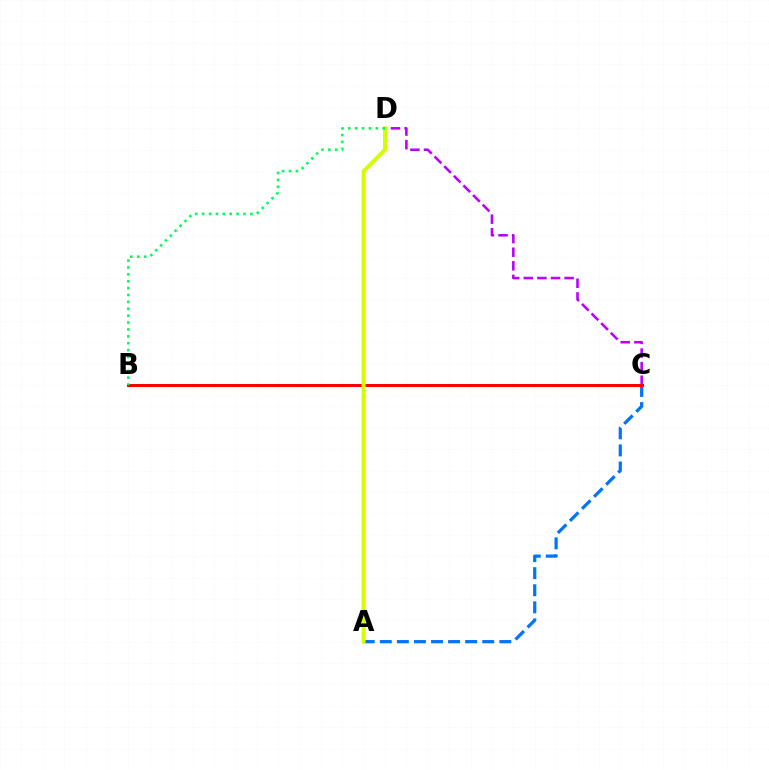{('C', 'D'): [{'color': '#b900ff', 'line_style': 'dashed', 'thickness': 1.85}], ('A', 'C'): [{'color': '#0074ff', 'line_style': 'dashed', 'thickness': 2.32}], ('B', 'C'): [{'color': '#ff0000', 'line_style': 'solid', 'thickness': 2.15}], ('A', 'D'): [{'color': '#d1ff00', 'line_style': 'solid', 'thickness': 2.83}], ('B', 'D'): [{'color': '#00ff5c', 'line_style': 'dotted', 'thickness': 1.87}]}